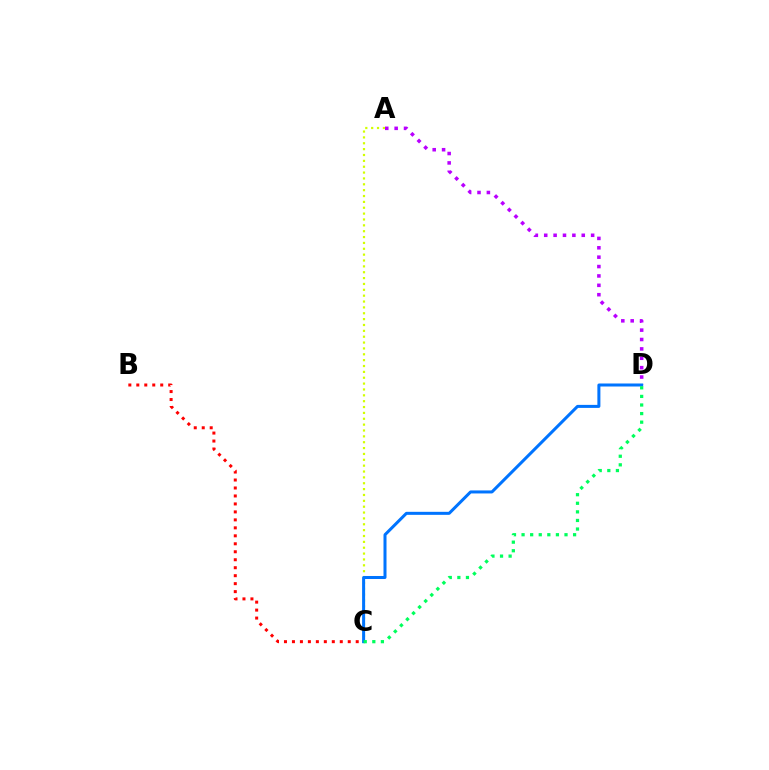{('B', 'C'): [{'color': '#ff0000', 'line_style': 'dotted', 'thickness': 2.17}], ('A', 'C'): [{'color': '#d1ff00', 'line_style': 'dotted', 'thickness': 1.59}], ('A', 'D'): [{'color': '#b900ff', 'line_style': 'dotted', 'thickness': 2.55}], ('C', 'D'): [{'color': '#0074ff', 'line_style': 'solid', 'thickness': 2.17}, {'color': '#00ff5c', 'line_style': 'dotted', 'thickness': 2.33}]}